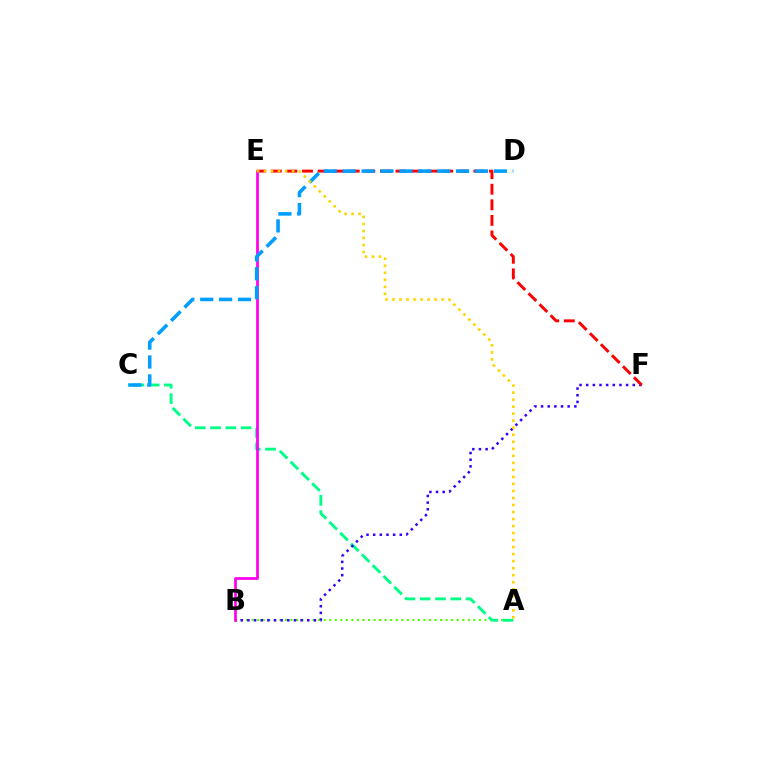{('A', 'B'): [{'color': '#4fff00', 'line_style': 'dotted', 'thickness': 1.51}], ('A', 'C'): [{'color': '#00ff86', 'line_style': 'dashed', 'thickness': 2.08}], ('B', 'F'): [{'color': '#3700ff', 'line_style': 'dotted', 'thickness': 1.81}], ('E', 'F'): [{'color': '#ff0000', 'line_style': 'dashed', 'thickness': 2.12}], ('B', 'E'): [{'color': '#ff00ed', 'line_style': 'solid', 'thickness': 1.96}], ('C', 'D'): [{'color': '#009eff', 'line_style': 'dashed', 'thickness': 2.57}], ('A', 'E'): [{'color': '#ffd500', 'line_style': 'dotted', 'thickness': 1.91}]}